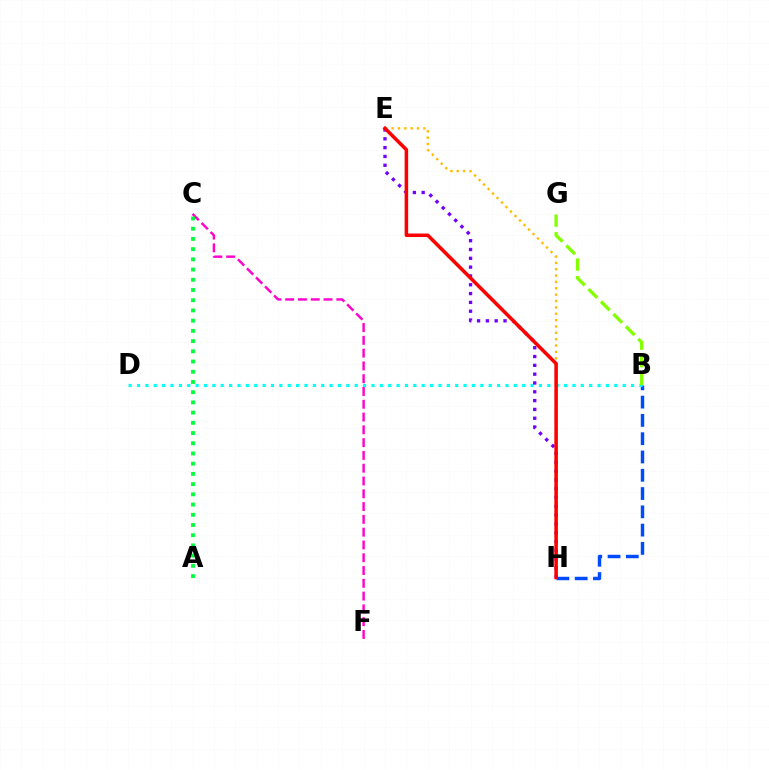{('B', 'H'): [{'color': '#004bff', 'line_style': 'dashed', 'thickness': 2.48}], ('B', 'D'): [{'color': '#00fff6', 'line_style': 'dotted', 'thickness': 2.28}], ('E', 'H'): [{'color': '#7200ff', 'line_style': 'dotted', 'thickness': 2.39}, {'color': '#ffbd00', 'line_style': 'dotted', 'thickness': 1.73}, {'color': '#ff0000', 'line_style': 'solid', 'thickness': 2.54}], ('C', 'F'): [{'color': '#ff00cf', 'line_style': 'dashed', 'thickness': 1.74}], ('A', 'C'): [{'color': '#00ff39', 'line_style': 'dotted', 'thickness': 2.78}], ('B', 'G'): [{'color': '#84ff00', 'line_style': 'dashed', 'thickness': 2.39}]}